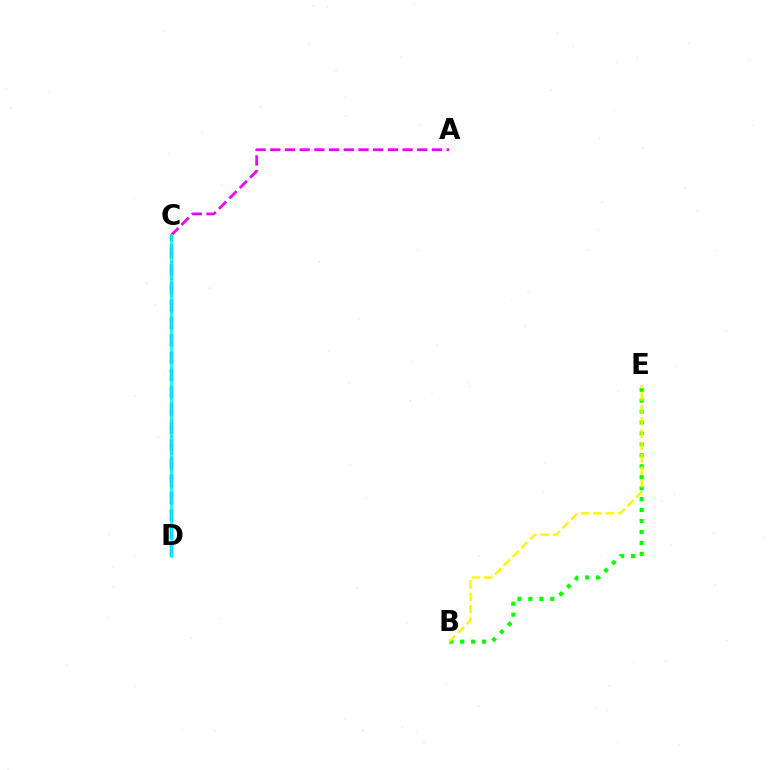{('C', 'D'): [{'color': '#ff0000', 'line_style': 'dotted', 'thickness': 2.26}, {'color': '#0010ff', 'line_style': 'dashed', 'thickness': 2.38}, {'color': '#00fff6', 'line_style': 'solid', 'thickness': 1.9}], ('B', 'E'): [{'color': '#08ff00', 'line_style': 'dotted', 'thickness': 2.97}, {'color': '#fcf500', 'line_style': 'dashed', 'thickness': 1.68}], ('A', 'C'): [{'color': '#ee00ff', 'line_style': 'dashed', 'thickness': 2.0}]}